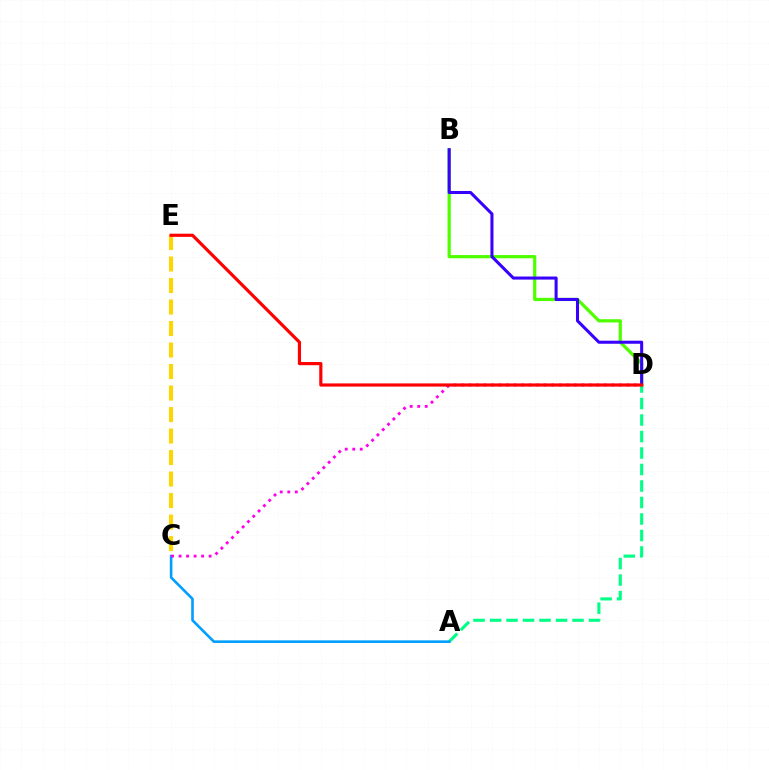{('B', 'D'): [{'color': '#4fff00', 'line_style': 'solid', 'thickness': 2.32}, {'color': '#3700ff', 'line_style': 'solid', 'thickness': 2.2}], ('C', 'E'): [{'color': '#ffd500', 'line_style': 'dashed', 'thickness': 2.92}], ('A', 'D'): [{'color': '#00ff86', 'line_style': 'dashed', 'thickness': 2.24}], ('A', 'C'): [{'color': '#009eff', 'line_style': 'solid', 'thickness': 1.88}], ('C', 'D'): [{'color': '#ff00ed', 'line_style': 'dotted', 'thickness': 2.04}], ('D', 'E'): [{'color': '#ff0000', 'line_style': 'solid', 'thickness': 2.28}]}